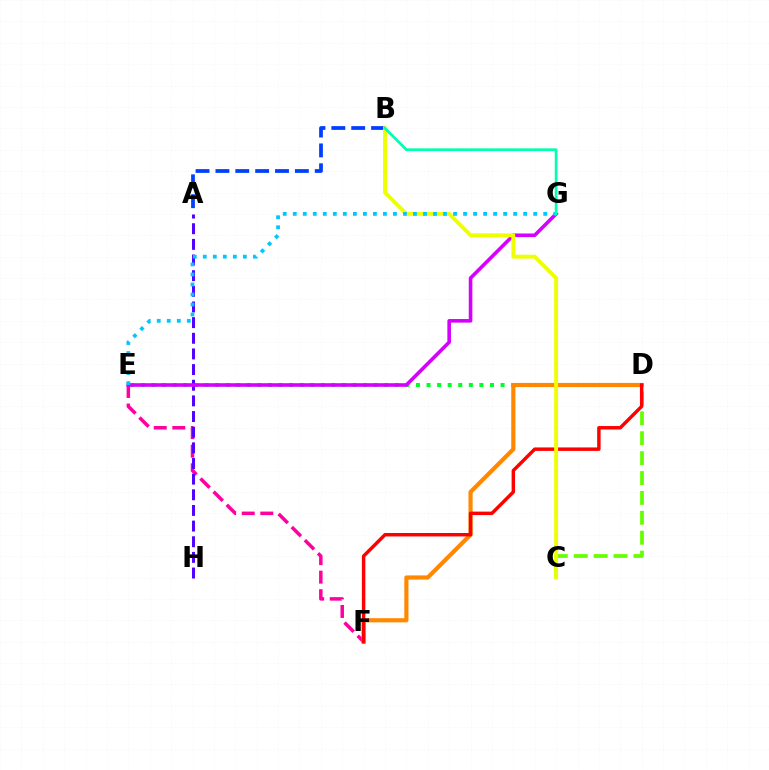{('E', 'F'): [{'color': '#ff00a0', 'line_style': 'dashed', 'thickness': 2.52}], ('D', 'E'): [{'color': '#00ff27', 'line_style': 'dotted', 'thickness': 2.87}], ('A', 'H'): [{'color': '#4f00ff', 'line_style': 'dashed', 'thickness': 2.13}], ('D', 'F'): [{'color': '#ff8800', 'line_style': 'solid', 'thickness': 3.0}, {'color': '#ff0000', 'line_style': 'solid', 'thickness': 2.48}], ('C', 'D'): [{'color': '#66ff00', 'line_style': 'dashed', 'thickness': 2.7}], ('E', 'G'): [{'color': '#d600ff', 'line_style': 'solid', 'thickness': 2.59}, {'color': '#00c7ff', 'line_style': 'dotted', 'thickness': 2.72}], ('A', 'B'): [{'color': '#003fff', 'line_style': 'dashed', 'thickness': 2.7}], ('B', 'C'): [{'color': '#eeff00', 'line_style': 'solid', 'thickness': 2.8}], ('B', 'G'): [{'color': '#00ffaf', 'line_style': 'solid', 'thickness': 1.97}]}